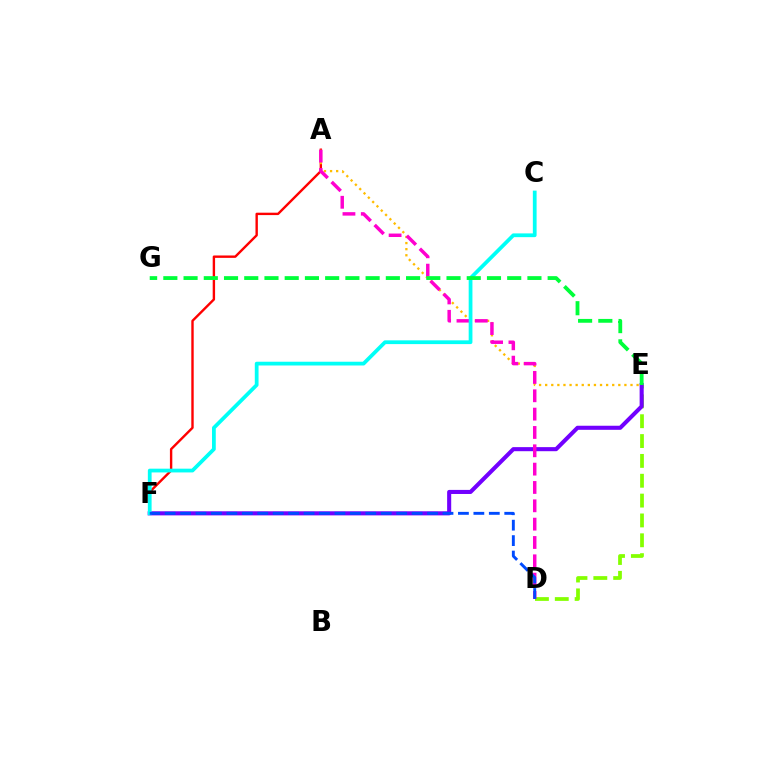{('A', 'F'): [{'color': '#ff0000', 'line_style': 'solid', 'thickness': 1.72}], ('D', 'E'): [{'color': '#84ff00', 'line_style': 'dashed', 'thickness': 2.7}], ('A', 'E'): [{'color': '#ffbd00', 'line_style': 'dotted', 'thickness': 1.66}], ('E', 'F'): [{'color': '#7200ff', 'line_style': 'solid', 'thickness': 2.93}], ('A', 'D'): [{'color': '#ff00cf', 'line_style': 'dashed', 'thickness': 2.49}], ('C', 'F'): [{'color': '#00fff6', 'line_style': 'solid', 'thickness': 2.71}], ('D', 'F'): [{'color': '#004bff', 'line_style': 'dashed', 'thickness': 2.1}], ('E', 'G'): [{'color': '#00ff39', 'line_style': 'dashed', 'thickness': 2.75}]}